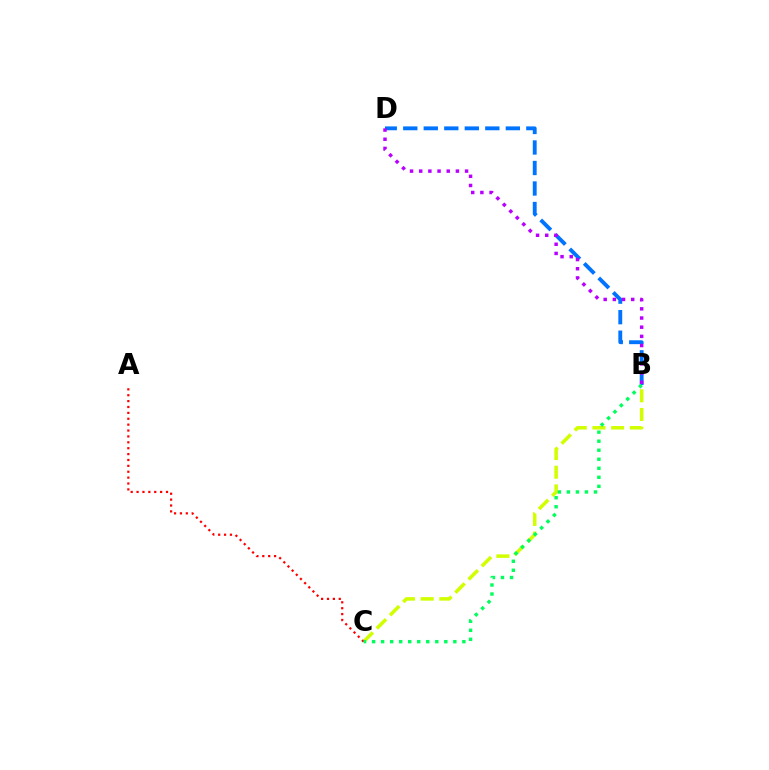{('B', 'D'): [{'color': '#0074ff', 'line_style': 'dashed', 'thickness': 2.79}, {'color': '#b900ff', 'line_style': 'dotted', 'thickness': 2.49}], ('B', 'C'): [{'color': '#d1ff00', 'line_style': 'dashed', 'thickness': 2.54}, {'color': '#00ff5c', 'line_style': 'dotted', 'thickness': 2.45}], ('A', 'C'): [{'color': '#ff0000', 'line_style': 'dotted', 'thickness': 1.6}]}